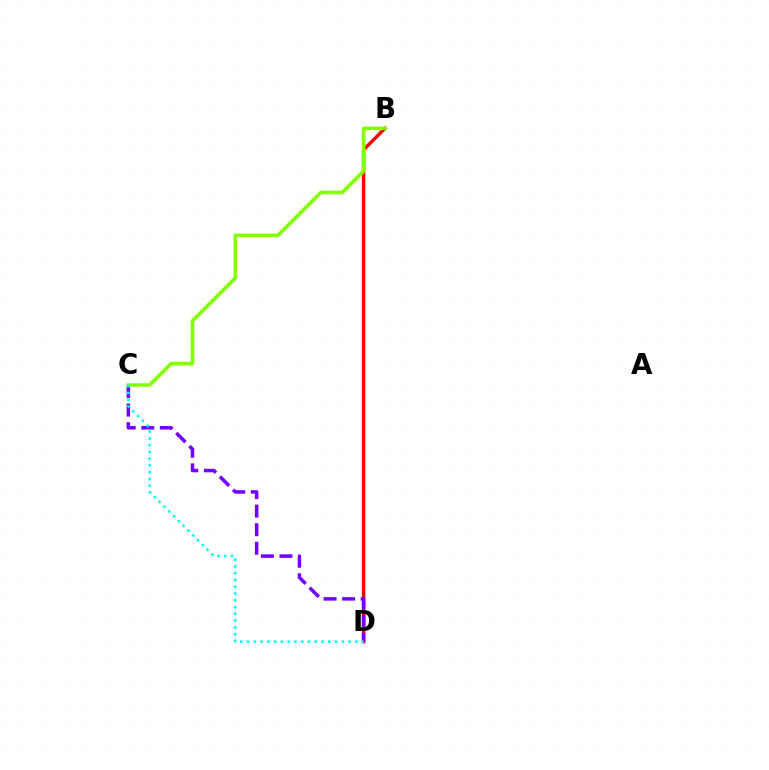{('B', 'D'): [{'color': '#ff0000', 'line_style': 'solid', 'thickness': 2.5}], ('C', 'D'): [{'color': '#7200ff', 'line_style': 'dashed', 'thickness': 2.52}, {'color': '#00fff6', 'line_style': 'dotted', 'thickness': 1.84}], ('B', 'C'): [{'color': '#84ff00', 'line_style': 'solid', 'thickness': 2.58}]}